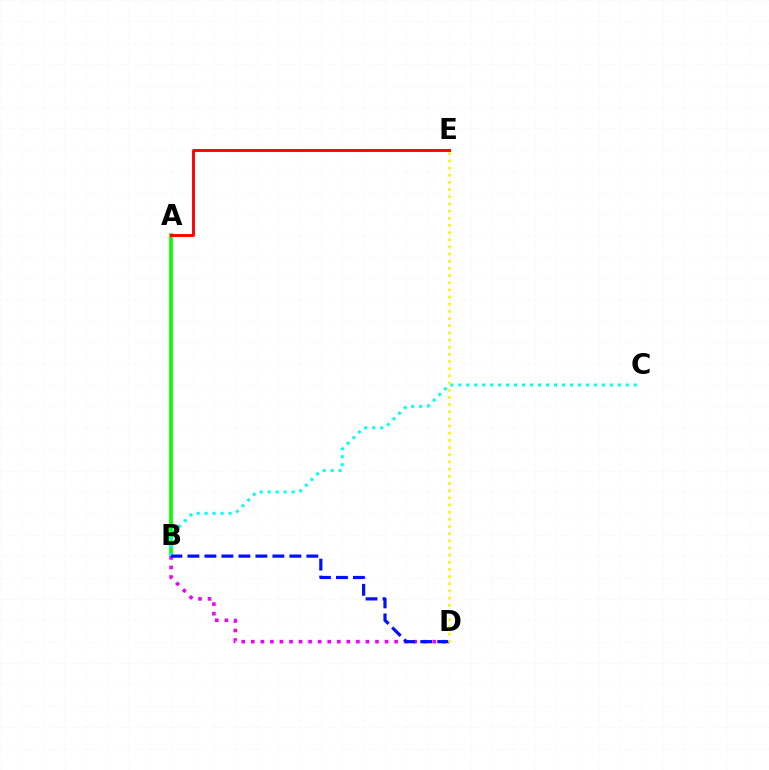{('A', 'B'): [{'color': '#08ff00', 'line_style': 'solid', 'thickness': 2.65}], ('A', 'E'): [{'color': '#ff0000', 'line_style': 'solid', 'thickness': 2.09}], ('B', 'D'): [{'color': '#ee00ff', 'line_style': 'dotted', 'thickness': 2.6}, {'color': '#0010ff', 'line_style': 'dashed', 'thickness': 2.31}], ('B', 'C'): [{'color': '#00fff6', 'line_style': 'dotted', 'thickness': 2.17}], ('D', 'E'): [{'color': '#fcf500', 'line_style': 'dotted', 'thickness': 1.95}]}